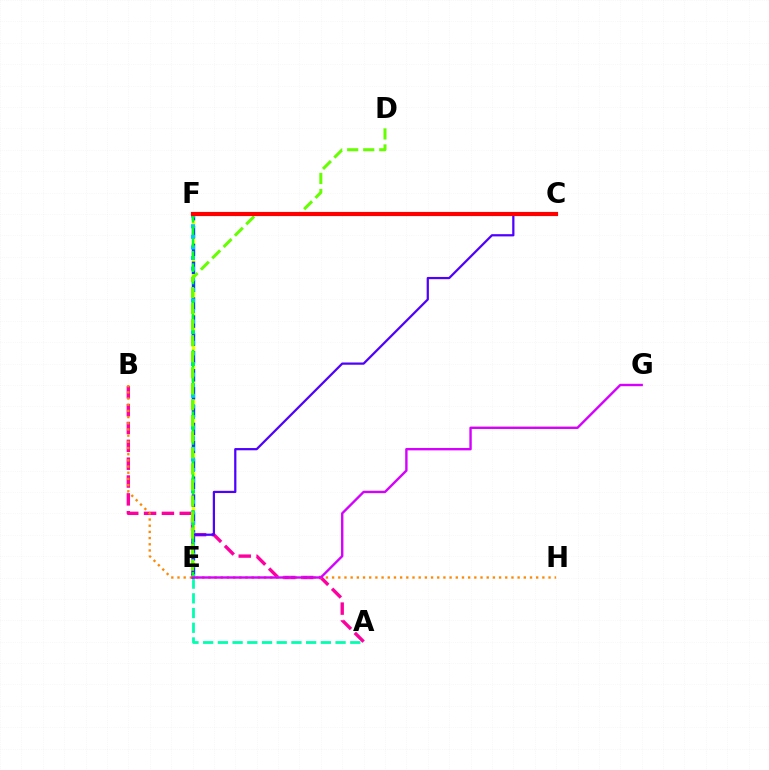{('A', 'E'): [{'color': '#00ffaf', 'line_style': 'dashed', 'thickness': 2.0}], ('E', 'F'): [{'color': '#eeff00', 'line_style': 'dashed', 'thickness': 2.48}, {'color': '#003fff', 'line_style': 'dashed', 'thickness': 2.43}, {'color': '#00c7ff', 'line_style': 'dotted', 'thickness': 2.88}, {'color': '#00ff27', 'line_style': 'dashed', 'thickness': 1.68}], ('A', 'B'): [{'color': '#ff00a0', 'line_style': 'dashed', 'thickness': 2.42}], ('C', 'E'): [{'color': '#4f00ff', 'line_style': 'solid', 'thickness': 1.61}], ('B', 'H'): [{'color': '#ff8800', 'line_style': 'dotted', 'thickness': 1.68}], ('D', 'E'): [{'color': '#66ff00', 'line_style': 'dashed', 'thickness': 2.18}], ('C', 'F'): [{'color': '#ff0000', 'line_style': 'solid', 'thickness': 3.0}], ('E', 'G'): [{'color': '#d600ff', 'line_style': 'solid', 'thickness': 1.72}]}